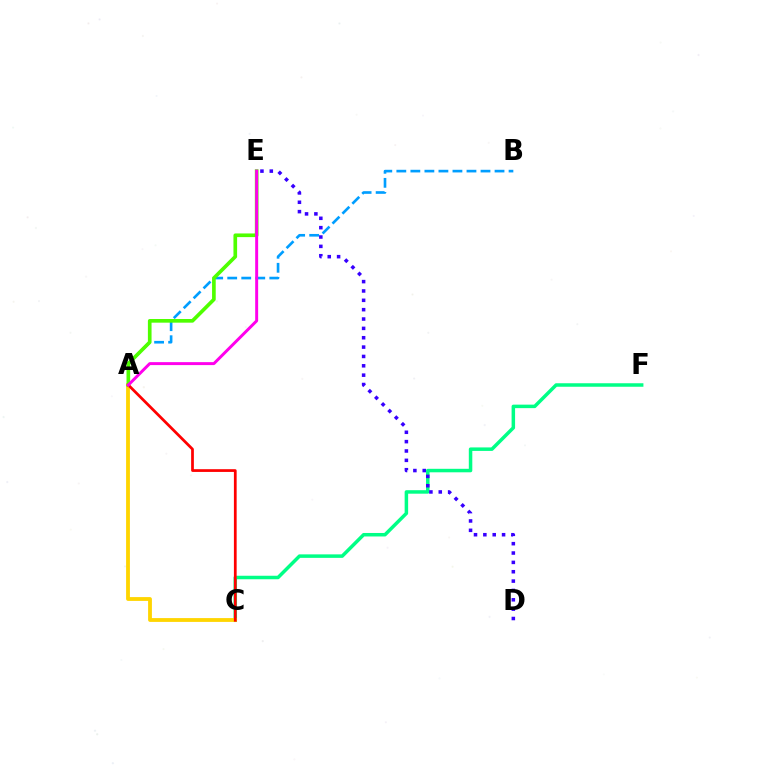{('C', 'F'): [{'color': '#00ff86', 'line_style': 'solid', 'thickness': 2.52}], ('A', 'B'): [{'color': '#009eff', 'line_style': 'dashed', 'thickness': 1.91}], ('A', 'C'): [{'color': '#ffd500', 'line_style': 'solid', 'thickness': 2.74}, {'color': '#ff0000', 'line_style': 'solid', 'thickness': 1.97}], ('D', 'E'): [{'color': '#3700ff', 'line_style': 'dotted', 'thickness': 2.54}], ('A', 'E'): [{'color': '#4fff00', 'line_style': 'solid', 'thickness': 2.63}, {'color': '#ff00ed', 'line_style': 'solid', 'thickness': 2.13}]}